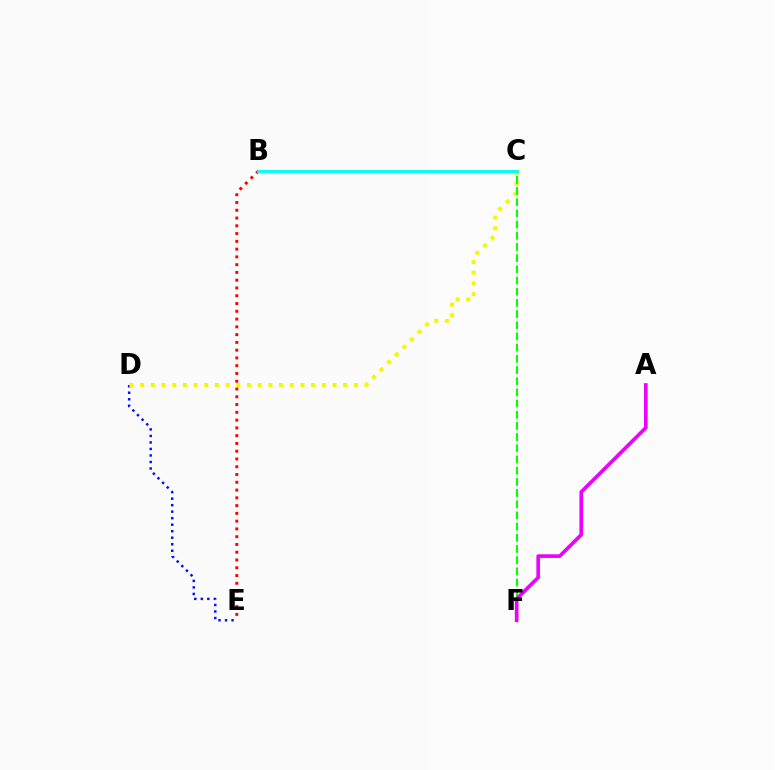{('D', 'E'): [{'color': '#0010ff', 'line_style': 'dotted', 'thickness': 1.77}], ('C', 'D'): [{'color': '#fcf500', 'line_style': 'dotted', 'thickness': 2.9}], ('C', 'F'): [{'color': '#08ff00', 'line_style': 'dashed', 'thickness': 1.52}], ('B', 'E'): [{'color': '#ff0000', 'line_style': 'dotted', 'thickness': 2.11}], ('A', 'F'): [{'color': '#ee00ff', 'line_style': 'solid', 'thickness': 2.64}], ('B', 'C'): [{'color': '#00fff6', 'line_style': 'solid', 'thickness': 2.08}]}